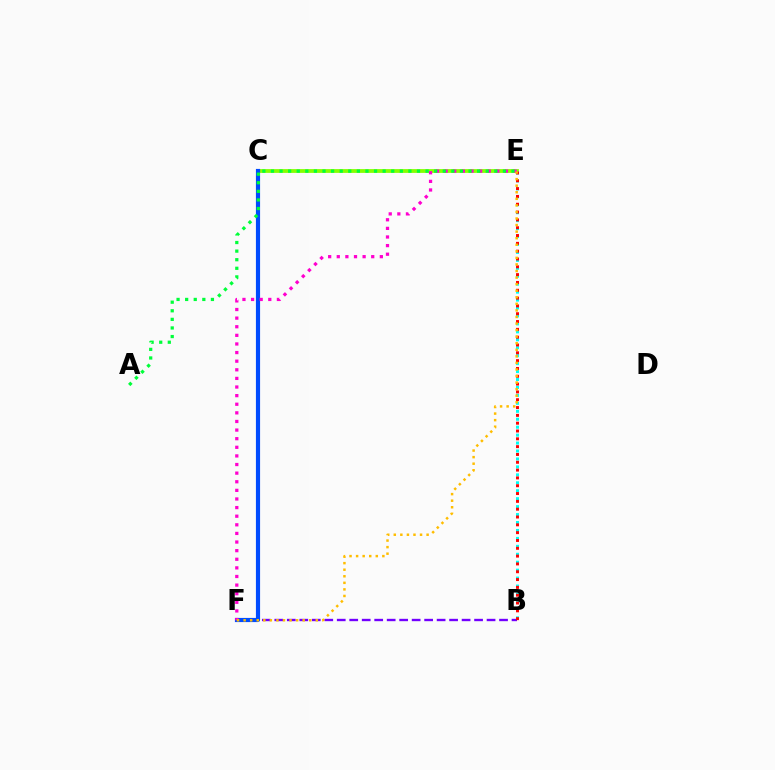{('B', 'F'): [{'color': '#7200ff', 'line_style': 'dashed', 'thickness': 1.7}], ('C', 'E'): [{'color': '#84ff00', 'line_style': 'solid', 'thickness': 2.72}], ('B', 'E'): [{'color': '#00fff6', 'line_style': 'dotted', 'thickness': 2.16}, {'color': '#ff0000', 'line_style': 'dotted', 'thickness': 2.12}], ('C', 'F'): [{'color': '#004bff', 'line_style': 'solid', 'thickness': 3.0}], ('E', 'F'): [{'color': '#ff00cf', 'line_style': 'dotted', 'thickness': 2.34}, {'color': '#ffbd00', 'line_style': 'dotted', 'thickness': 1.78}], ('A', 'E'): [{'color': '#00ff39', 'line_style': 'dotted', 'thickness': 2.33}]}